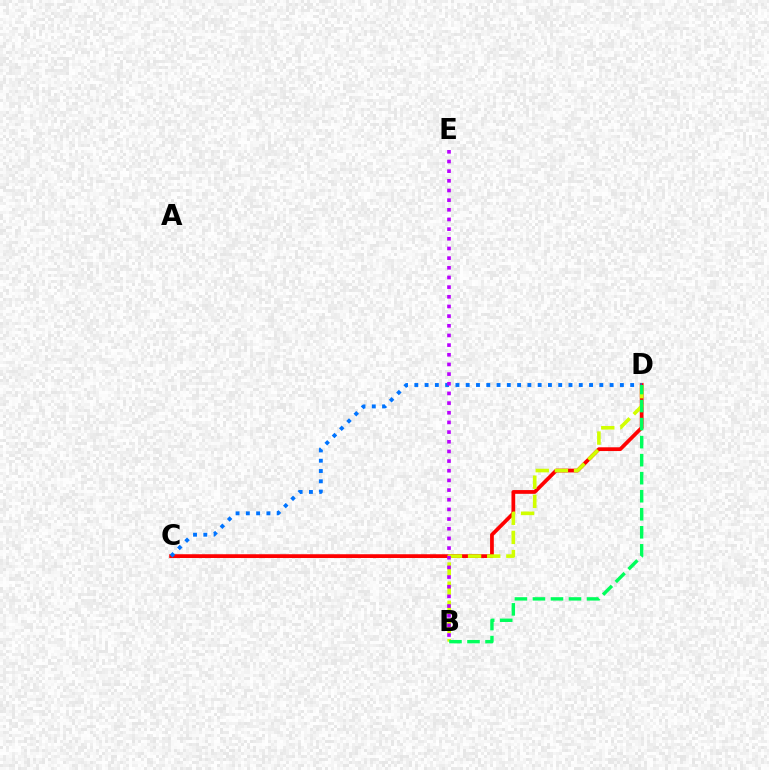{('C', 'D'): [{'color': '#ff0000', 'line_style': 'solid', 'thickness': 2.7}, {'color': '#0074ff', 'line_style': 'dotted', 'thickness': 2.79}], ('B', 'D'): [{'color': '#d1ff00', 'line_style': 'dashed', 'thickness': 2.6}, {'color': '#00ff5c', 'line_style': 'dashed', 'thickness': 2.45}], ('B', 'E'): [{'color': '#b900ff', 'line_style': 'dotted', 'thickness': 2.63}]}